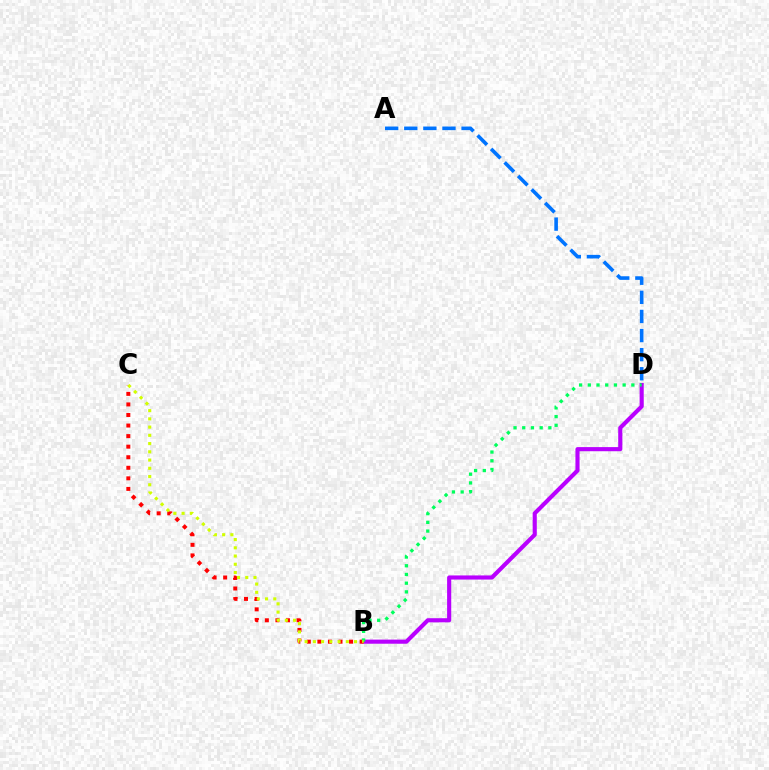{('A', 'D'): [{'color': '#0074ff', 'line_style': 'dashed', 'thickness': 2.59}], ('B', 'D'): [{'color': '#b900ff', 'line_style': 'solid', 'thickness': 2.97}, {'color': '#00ff5c', 'line_style': 'dotted', 'thickness': 2.37}], ('B', 'C'): [{'color': '#ff0000', 'line_style': 'dotted', 'thickness': 2.87}, {'color': '#d1ff00', 'line_style': 'dotted', 'thickness': 2.24}]}